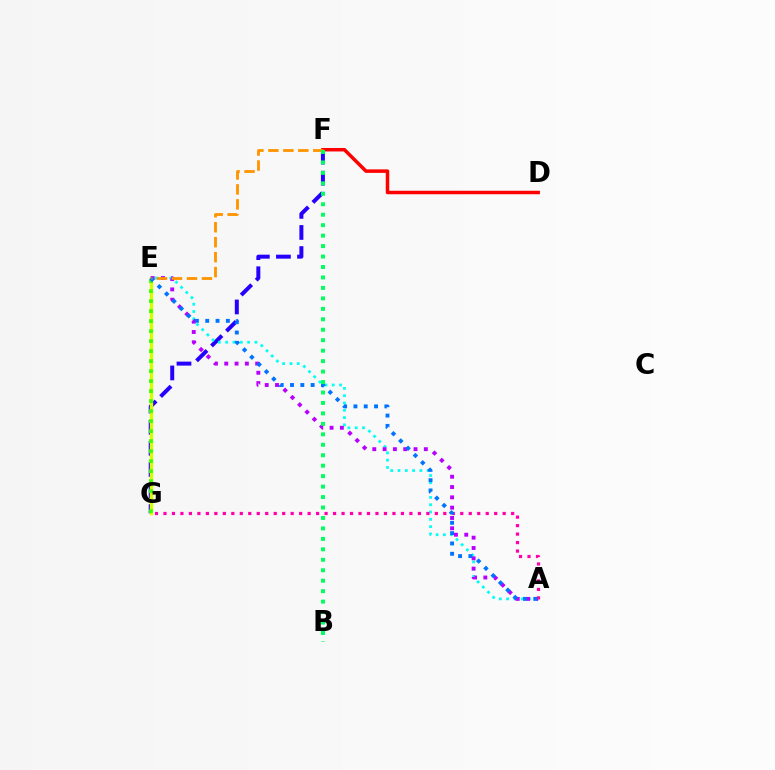{('F', 'G'): [{'color': '#2500ff', 'line_style': 'dashed', 'thickness': 2.86}], ('E', 'G'): [{'color': '#d1ff00', 'line_style': 'solid', 'thickness': 2.44}, {'color': '#3dff00', 'line_style': 'dotted', 'thickness': 2.72}], ('A', 'E'): [{'color': '#00fff6', 'line_style': 'dotted', 'thickness': 1.98}, {'color': '#b900ff', 'line_style': 'dotted', 'thickness': 2.8}, {'color': '#0074ff', 'line_style': 'dotted', 'thickness': 2.8}], ('A', 'G'): [{'color': '#ff00ac', 'line_style': 'dotted', 'thickness': 2.3}], ('D', 'F'): [{'color': '#ff0000', 'line_style': 'solid', 'thickness': 2.51}], ('E', 'F'): [{'color': '#ff9400', 'line_style': 'dashed', 'thickness': 2.03}], ('B', 'F'): [{'color': '#00ff5c', 'line_style': 'dotted', 'thickness': 2.84}]}